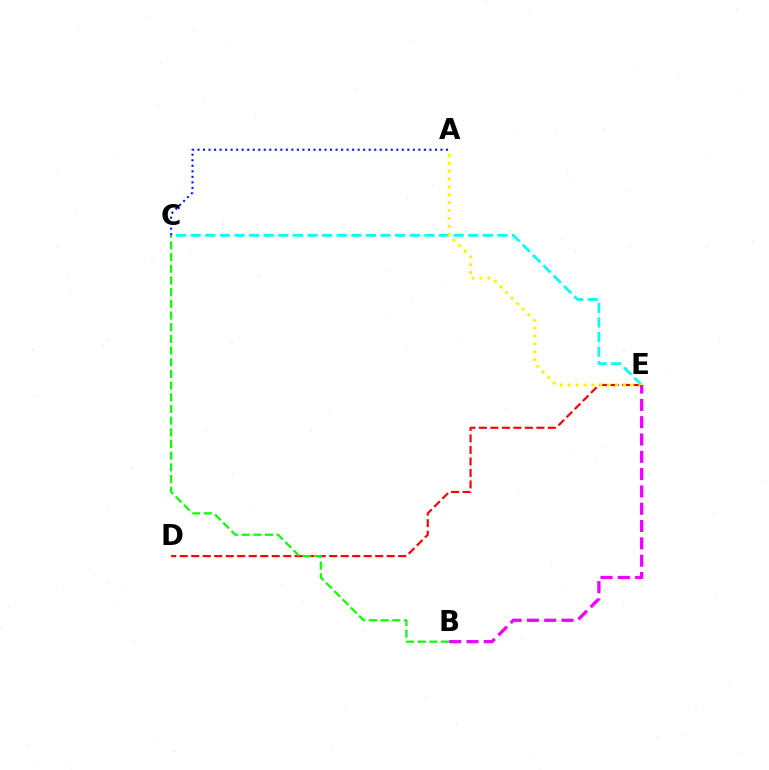{('D', 'E'): [{'color': '#ff0000', 'line_style': 'dashed', 'thickness': 1.56}], ('B', 'C'): [{'color': '#08ff00', 'line_style': 'dashed', 'thickness': 1.59}], ('C', 'E'): [{'color': '#00fff6', 'line_style': 'dashed', 'thickness': 1.98}], ('A', 'C'): [{'color': '#0010ff', 'line_style': 'dotted', 'thickness': 1.5}], ('A', 'E'): [{'color': '#fcf500', 'line_style': 'dotted', 'thickness': 2.14}], ('B', 'E'): [{'color': '#ee00ff', 'line_style': 'dashed', 'thickness': 2.35}]}